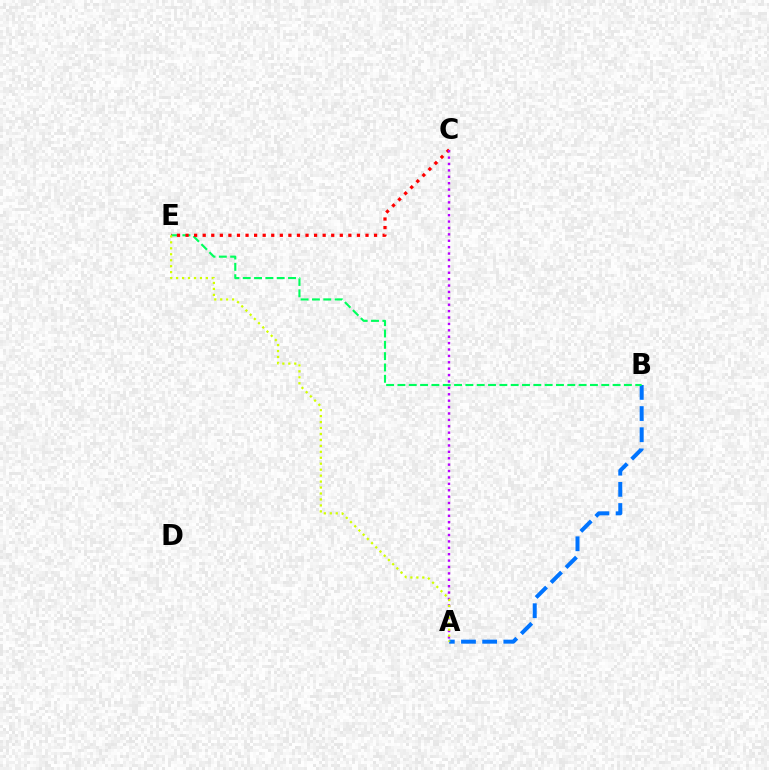{('A', 'B'): [{'color': '#0074ff', 'line_style': 'dashed', 'thickness': 2.88}], ('B', 'E'): [{'color': '#00ff5c', 'line_style': 'dashed', 'thickness': 1.54}], ('C', 'E'): [{'color': '#ff0000', 'line_style': 'dotted', 'thickness': 2.33}], ('A', 'C'): [{'color': '#b900ff', 'line_style': 'dotted', 'thickness': 1.74}], ('A', 'E'): [{'color': '#d1ff00', 'line_style': 'dotted', 'thickness': 1.62}]}